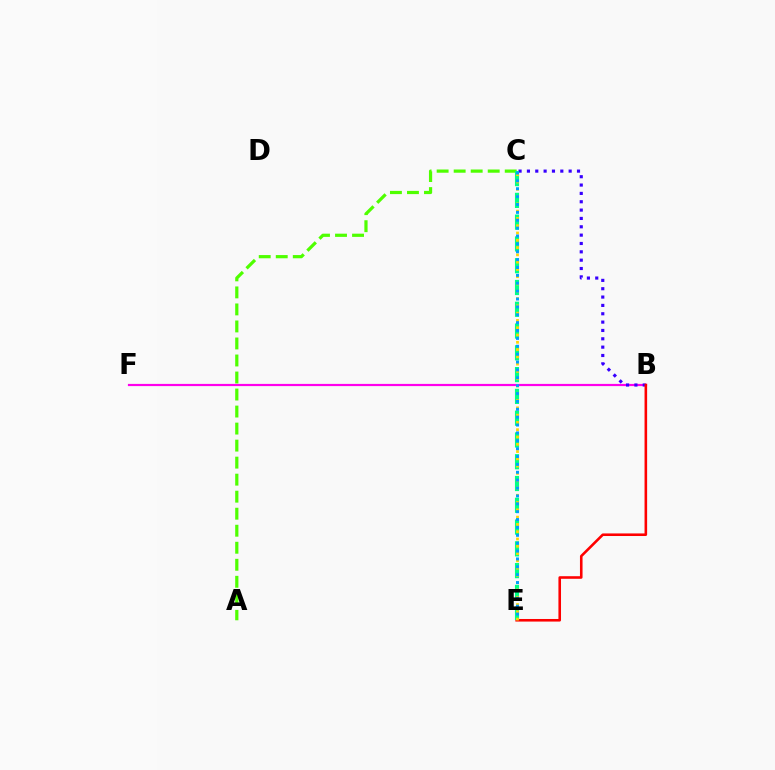{('B', 'F'): [{'color': '#ff00ed', 'line_style': 'solid', 'thickness': 1.58}], ('B', 'C'): [{'color': '#3700ff', 'line_style': 'dotted', 'thickness': 2.27}], ('B', 'E'): [{'color': '#ff0000', 'line_style': 'solid', 'thickness': 1.86}], ('A', 'C'): [{'color': '#4fff00', 'line_style': 'dashed', 'thickness': 2.31}], ('C', 'E'): [{'color': '#00ff86', 'line_style': 'dashed', 'thickness': 2.96}, {'color': '#ffd500', 'line_style': 'dotted', 'thickness': 1.98}, {'color': '#009eff', 'line_style': 'dotted', 'thickness': 2.14}]}